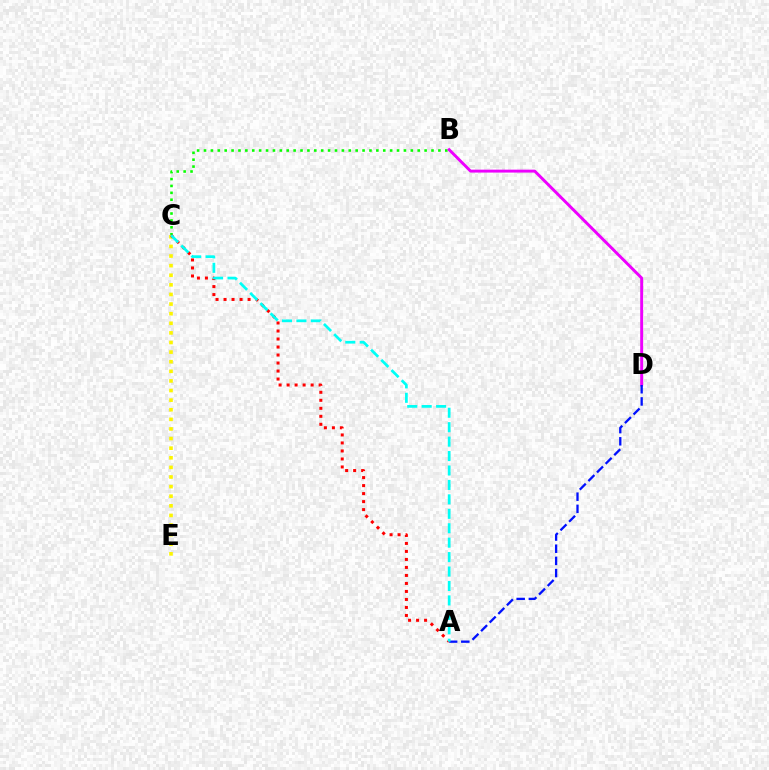{('B', 'C'): [{'color': '#08ff00', 'line_style': 'dotted', 'thickness': 1.87}], ('C', 'E'): [{'color': '#fcf500', 'line_style': 'dotted', 'thickness': 2.61}], ('B', 'D'): [{'color': '#ee00ff', 'line_style': 'solid', 'thickness': 2.11}], ('A', 'D'): [{'color': '#0010ff', 'line_style': 'dashed', 'thickness': 1.65}], ('A', 'C'): [{'color': '#ff0000', 'line_style': 'dotted', 'thickness': 2.17}, {'color': '#00fff6', 'line_style': 'dashed', 'thickness': 1.96}]}